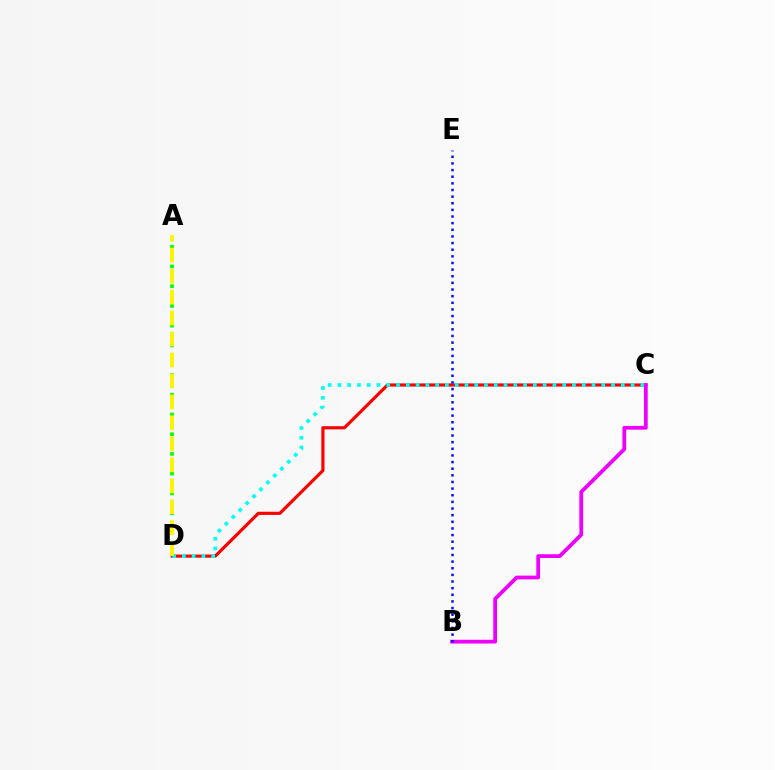{('C', 'D'): [{'color': '#ff0000', 'line_style': 'solid', 'thickness': 2.28}, {'color': '#00fff6', 'line_style': 'dotted', 'thickness': 2.66}], ('B', 'C'): [{'color': '#ee00ff', 'line_style': 'solid', 'thickness': 2.71}], ('A', 'D'): [{'color': '#08ff00', 'line_style': 'dotted', 'thickness': 2.68}, {'color': '#fcf500', 'line_style': 'dashed', 'thickness': 2.85}], ('B', 'E'): [{'color': '#0010ff', 'line_style': 'dotted', 'thickness': 1.8}]}